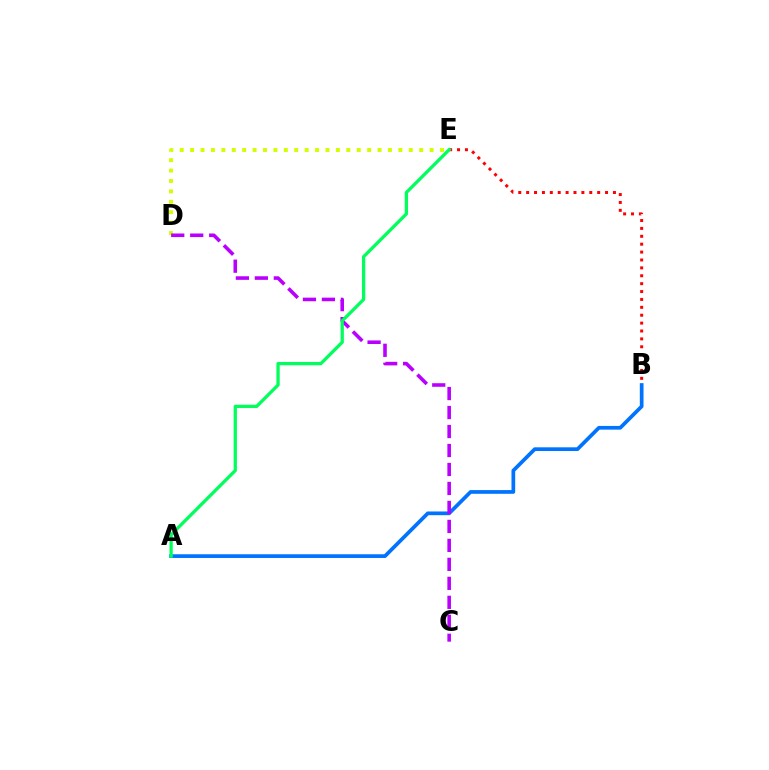{('B', 'E'): [{'color': '#ff0000', 'line_style': 'dotted', 'thickness': 2.14}], ('A', 'B'): [{'color': '#0074ff', 'line_style': 'solid', 'thickness': 2.67}], ('D', 'E'): [{'color': '#d1ff00', 'line_style': 'dotted', 'thickness': 2.83}], ('C', 'D'): [{'color': '#b900ff', 'line_style': 'dashed', 'thickness': 2.58}], ('A', 'E'): [{'color': '#00ff5c', 'line_style': 'solid', 'thickness': 2.35}]}